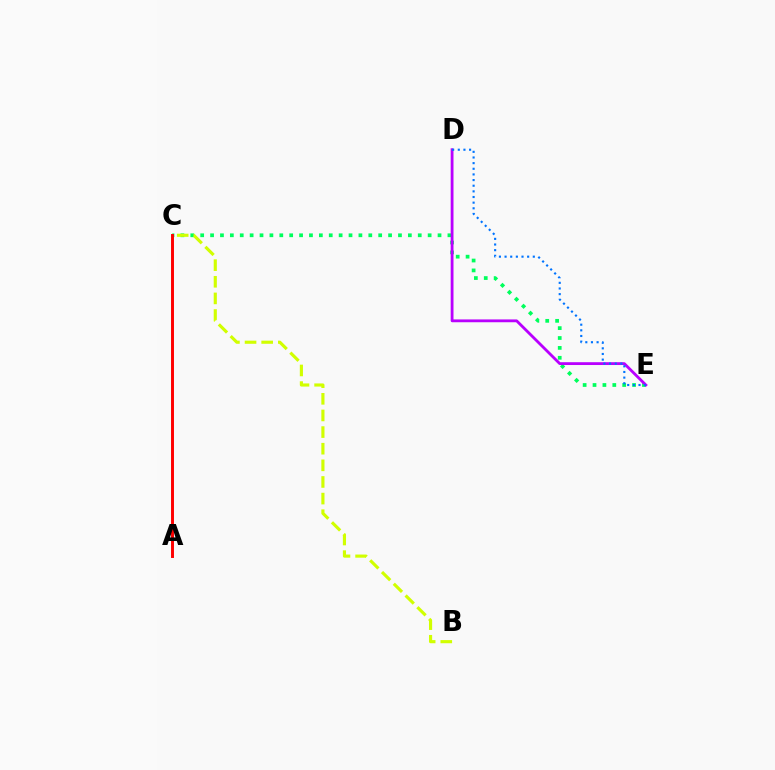{('C', 'E'): [{'color': '#00ff5c', 'line_style': 'dotted', 'thickness': 2.69}], ('D', 'E'): [{'color': '#b900ff', 'line_style': 'solid', 'thickness': 2.03}, {'color': '#0074ff', 'line_style': 'dotted', 'thickness': 1.53}], ('A', 'C'): [{'color': '#ff0000', 'line_style': 'solid', 'thickness': 2.11}], ('B', 'C'): [{'color': '#d1ff00', 'line_style': 'dashed', 'thickness': 2.26}]}